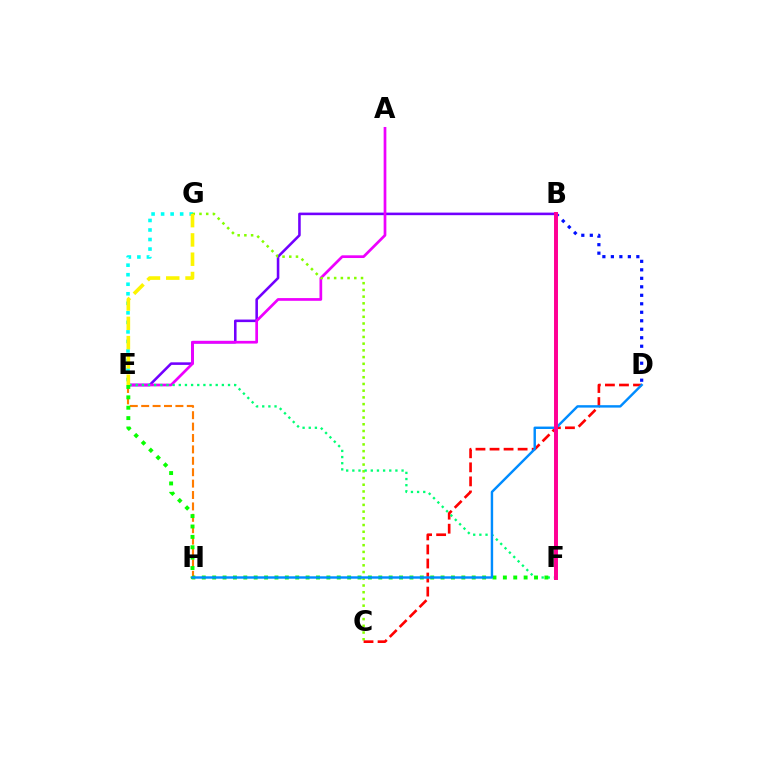{('B', 'E'): [{'color': '#7200ff', 'line_style': 'solid', 'thickness': 1.85}], ('E', 'H'): [{'color': '#ff7c00', 'line_style': 'dashed', 'thickness': 1.55}], ('A', 'E'): [{'color': '#ee00ff', 'line_style': 'solid', 'thickness': 1.95}], ('E', 'G'): [{'color': '#00fff6', 'line_style': 'dotted', 'thickness': 2.59}, {'color': '#fcf500', 'line_style': 'dashed', 'thickness': 2.62}], ('C', 'G'): [{'color': '#84ff00', 'line_style': 'dotted', 'thickness': 1.83}], ('C', 'D'): [{'color': '#ff0000', 'line_style': 'dashed', 'thickness': 1.91}], ('B', 'D'): [{'color': '#0010ff', 'line_style': 'dotted', 'thickness': 2.31}], ('E', 'F'): [{'color': '#00ff74', 'line_style': 'dotted', 'thickness': 1.67}, {'color': '#08ff00', 'line_style': 'dotted', 'thickness': 2.82}], ('D', 'H'): [{'color': '#008cff', 'line_style': 'solid', 'thickness': 1.75}], ('B', 'F'): [{'color': '#ff0094', 'line_style': 'solid', 'thickness': 2.85}]}